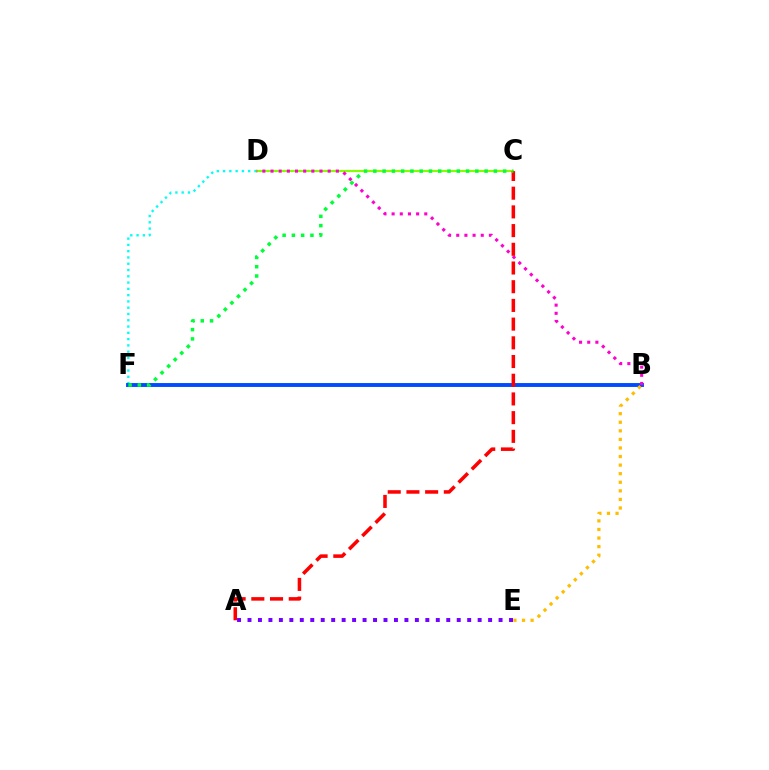{('D', 'F'): [{'color': '#00fff6', 'line_style': 'dotted', 'thickness': 1.71}], ('B', 'F'): [{'color': '#004bff', 'line_style': 'solid', 'thickness': 2.81}], ('B', 'E'): [{'color': '#ffbd00', 'line_style': 'dotted', 'thickness': 2.33}], ('C', 'D'): [{'color': '#84ff00', 'line_style': 'solid', 'thickness': 1.54}], ('B', 'D'): [{'color': '#ff00cf', 'line_style': 'dotted', 'thickness': 2.22}], ('A', 'C'): [{'color': '#ff0000', 'line_style': 'dashed', 'thickness': 2.54}], ('A', 'E'): [{'color': '#7200ff', 'line_style': 'dotted', 'thickness': 2.84}], ('C', 'F'): [{'color': '#00ff39', 'line_style': 'dotted', 'thickness': 2.52}]}